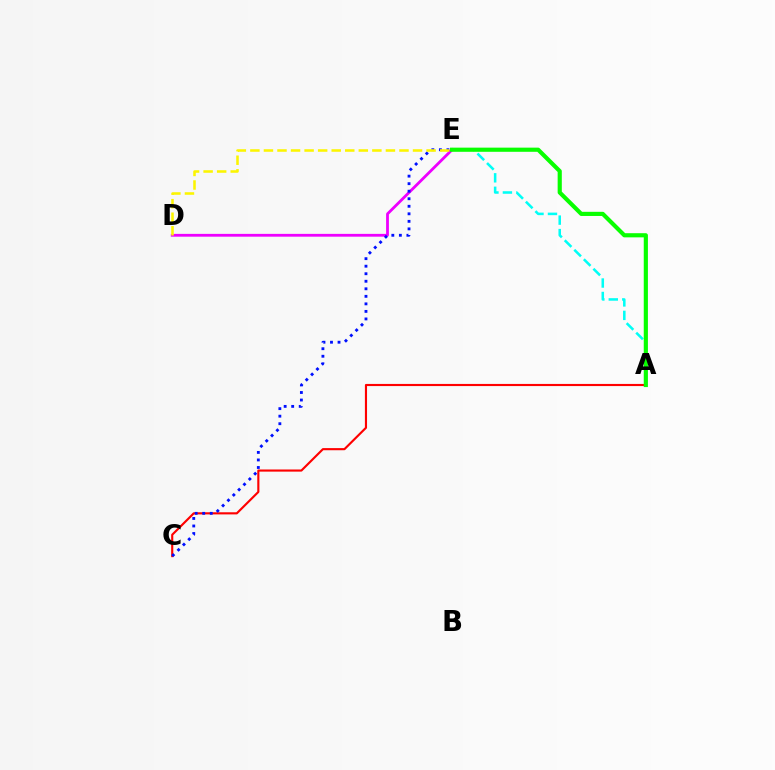{('D', 'E'): [{'color': '#ee00ff', 'line_style': 'solid', 'thickness': 2.02}, {'color': '#fcf500', 'line_style': 'dashed', 'thickness': 1.84}], ('A', 'C'): [{'color': '#ff0000', 'line_style': 'solid', 'thickness': 1.54}], ('C', 'E'): [{'color': '#0010ff', 'line_style': 'dotted', 'thickness': 2.05}], ('A', 'E'): [{'color': '#00fff6', 'line_style': 'dashed', 'thickness': 1.83}, {'color': '#08ff00', 'line_style': 'solid', 'thickness': 2.99}]}